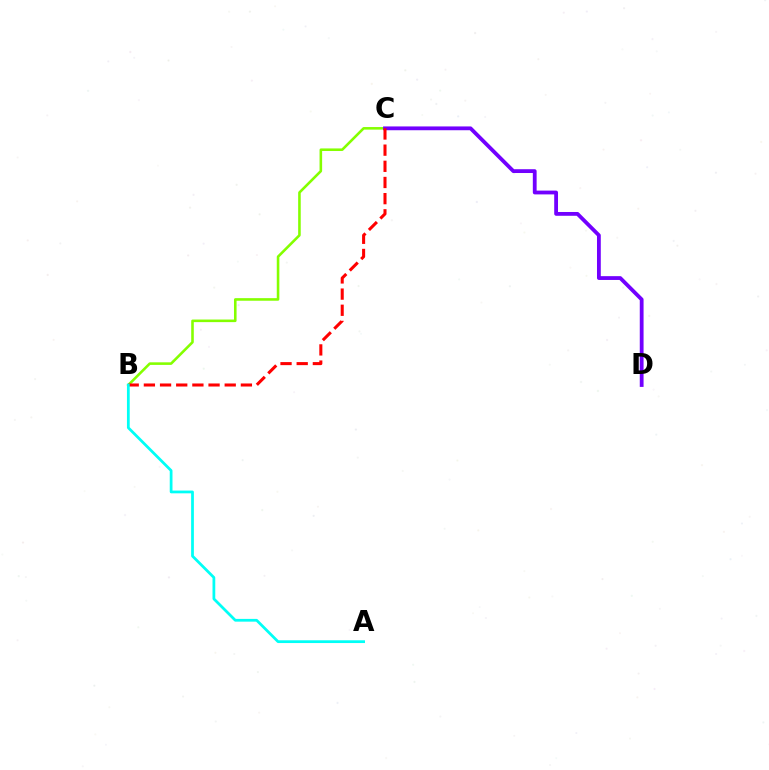{('B', 'C'): [{'color': '#84ff00', 'line_style': 'solid', 'thickness': 1.86}, {'color': '#ff0000', 'line_style': 'dashed', 'thickness': 2.2}], ('C', 'D'): [{'color': '#7200ff', 'line_style': 'solid', 'thickness': 2.74}], ('A', 'B'): [{'color': '#00fff6', 'line_style': 'solid', 'thickness': 1.98}]}